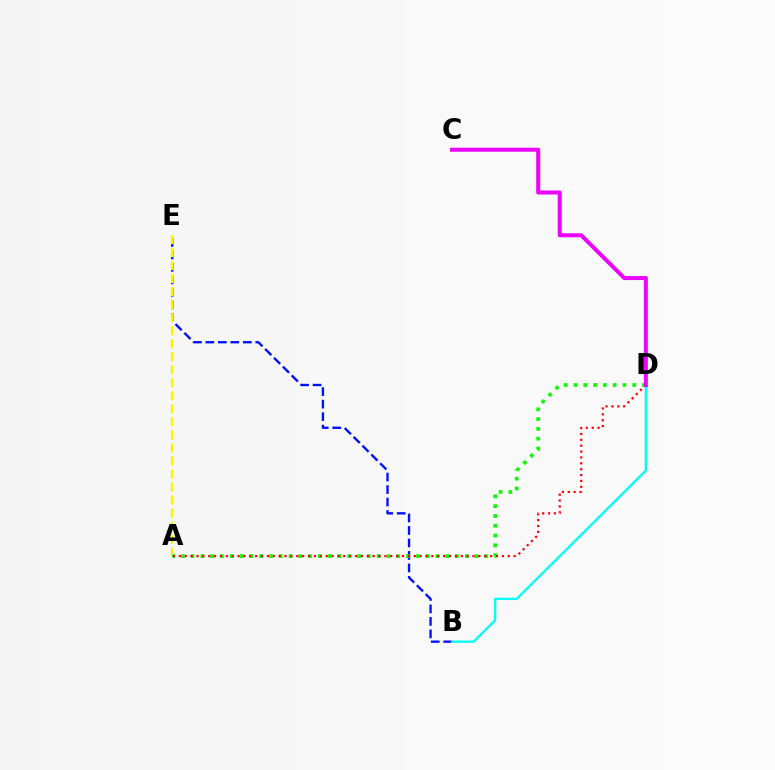{('B', 'E'): [{'color': '#0010ff', 'line_style': 'dashed', 'thickness': 1.7}], ('B', 'D'): [{'color': '#00fff6', 'line_style': 'solid', 'thickness': 1.66}], ('A', 'E'): [{'color': '#fcf500', 'line_style': 'dashed', 'thickness': 1.77}], ('A', 'D'): [{'color': '#08ff00', 'line_style': 'dotted', 'thickness': 2.66}, {'color': '#ff0000', 'line_style': 'dotted', 'thickness': 1.6}], ('C', 'D'): [{'color': '#ee00ff', 'line_style': 'solid', 'thickness': 2.88}]}